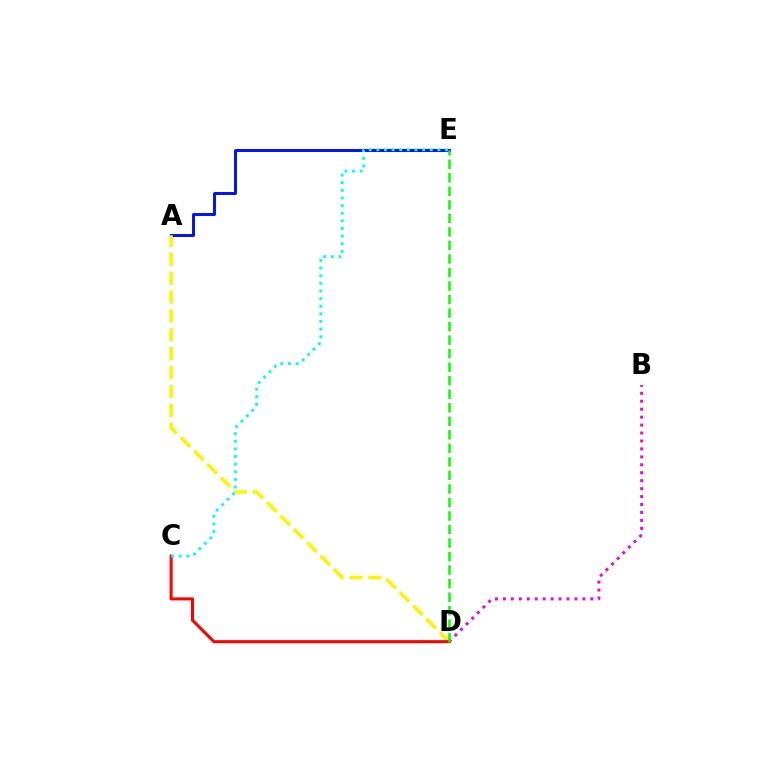{('A', 'E'): [{'color': '#0010ff', 'line_style': 'solid', 'thickness': 2.11}], ('A', 'D'): [{'color': '#fcf500', 'line_style': 'dashed', 'thickness': 2.56}], ('B', 'D'): [{'color': '#ee00ff', 'line_style': 'dotted', 'thickness': 2.16}], ('C', 'D'): [{'color': '#ff0000', 'line_style': 'solid', 'thickness': 2.19}], ('D', 'E'): [{'color': '#08ff00', 'line_style': 'dashed', 'thickness': 1.84}], ('C', 'E'): [{'color': '#00fff6', 'line_style': 'dotted', 'thickness': 2.07}]}